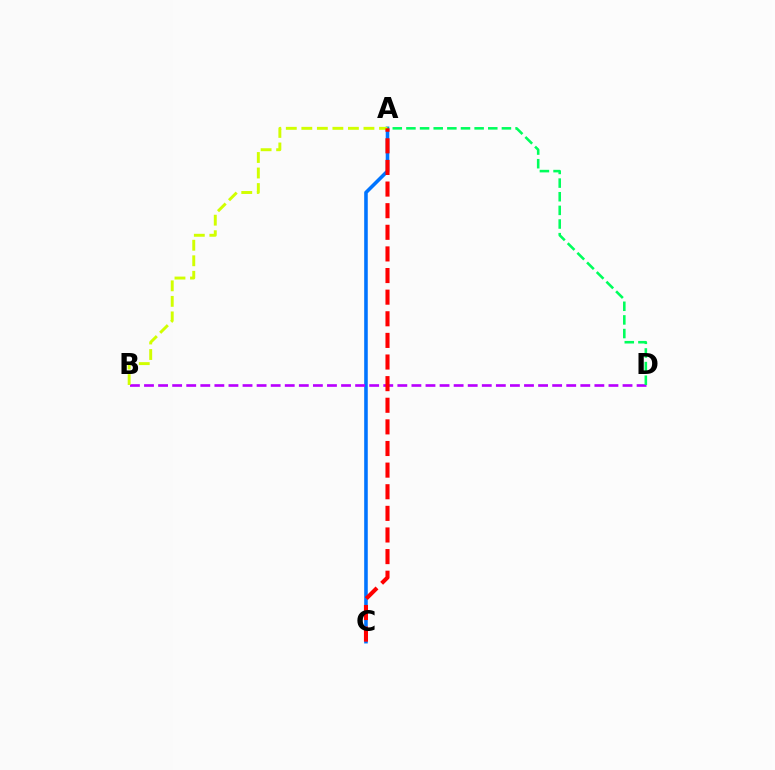{('A', 'C'): [{'color': '#0074ff', 'line_style': 'solid', 'thickness': 2.57}, {'color': '#ff0000', 'line_style': 'dashed', 'thickness': 2.94}], ('B', 'D'): [{'color': '#b900ff', 'line_style': 'dashed', 'thickness': 1.91}], ('A', 'B'): [{'color': '#d1ff00', 'line_style': 'dashed', 'thickness': 2.11}], ('A', 'D'): [{'color': '#00ff5c', 'line_style': 'dashed', 'thickness': 1.85}]}